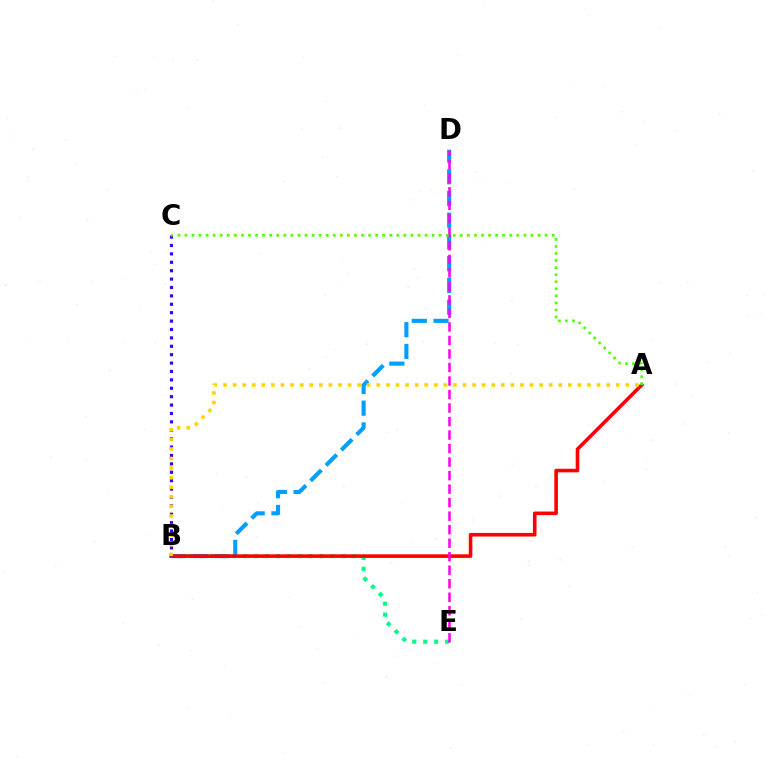{('B', 'E'): [{'color': '#00ff86', 'line_style': 'dotted', 'thickness': 2.97}], ('B', 'D'): [{'color': '#009eff', 'line_style': 'dashed', 'thickness': 2.95}], ('A', 'B'): [{'color': '#ff0000', 'line_style': 'solid', 'thickness': 2.59}, {'color': '#ffd500', 'line_style': 'dotted', 'thickness': 2.6}], ('D', 'E'): [{'color': '#ff00ed', 'line_style': 'dashed', 'thickness': 1.84}], ('B', 'C'): [{'color': '#3700ff', 'line_style': 'dotted', 'thickness': 2.28}], ('A', 'C'): [{'color': '#4fff00', 'line_style': 'dotted', 'thickness': 1.92}]}